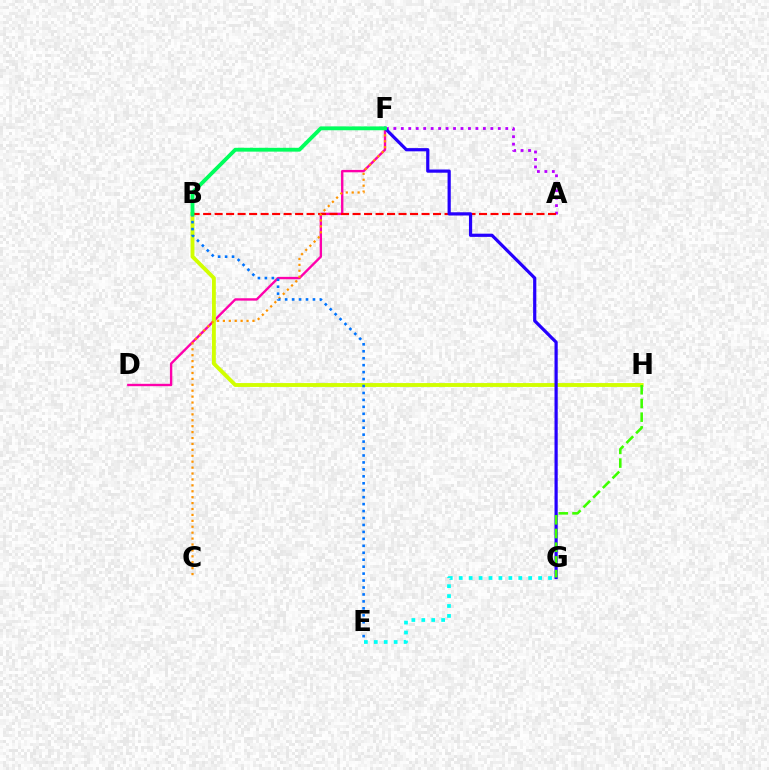{('D', 'F'): [{'color': '#ff00ac', 'line_style': 'solid', 'thickness': 1.71}], ('A', 'F'): [{'color': '#b900ff', 'line_style': 'dotted', 'thickness': 2.03}], ('E', 'G'): [{'color': '#00fff6', 'line_style': 'dotted', 'thickness': 2.7}], ('B', 'H'): [{'color': '#d1ff00', 'line_style': 'solid', 'thickness': 2.78}], ('A', 'B'): [{'color': '#ff0000', 'line_style': 'dashed', 'thickness': 1.56}], ('C', 'F'): [{'color': '#ff9400', 'line_style': 'dotted', 'thickness': 1.61}], ('F', 'G'): [{'color': '#2500ff', 'line_style': 'solid', 'thickness': 2.31}], ('B', 'E'): [{'color': '#0074ff', 'line_style': 'dotted', 'thickness': 1.89}], ('B', 'F'): [{'color': '#00ff5c', 'line_style': 'solid', 'thickness': 2.76}], ('G', 'H'): [{'color': '#3dff00', 'line_style': 'dashed', 'thickness': 1.86}]}